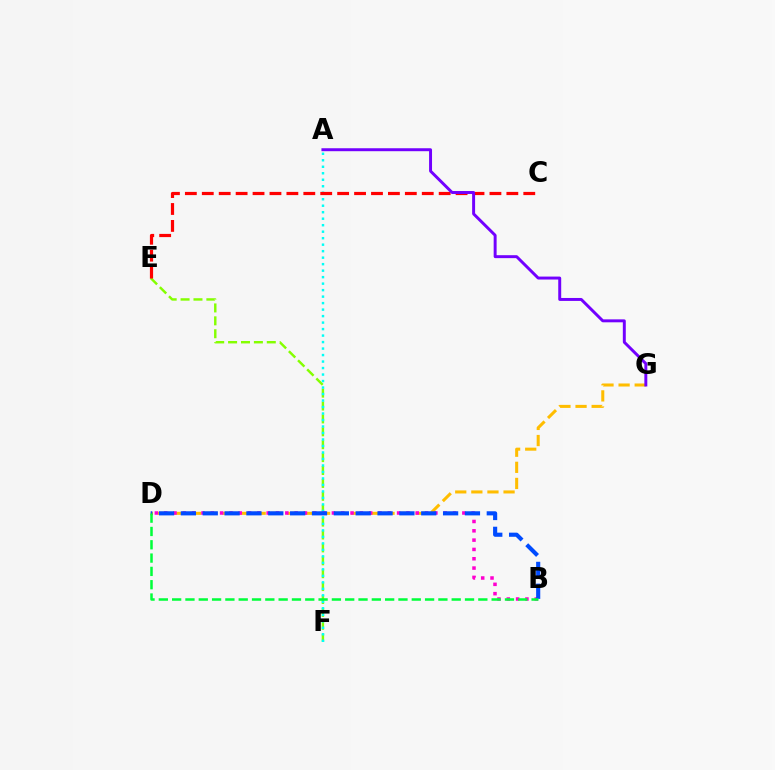{('E', 'F'): [{'color': '#84ff00', 'line_style': 'dashed', 'thickness': 1.75}], ('A', 'F'): [{'color': '#00fff6', 'line_style': 'dotted', 'thickness': 1.76}], ('D', 'G'): [{'color': '#ffbd00', 'line_style': 'dashed', 'thickness': 2.19}], ('B', 'D'): [{'color': '#ff00cf', 'line_style': 'dotted', 'thickness': 2.53}, {'color': '#004bff', 'line_style': 'dashed', 'thickness': 2.97}, {'color': '#00ff39', 'line_style': 'dashed', 'thickness': 1.81}], ('C', 'E'): [{'color': '#ff0000', 'line_style': 'dashed', 'thickness': 2.3}], ('A', 'G'): [{'color': '#7200ff', 'line_style': 'solid', 'thickness': 2.13}]}